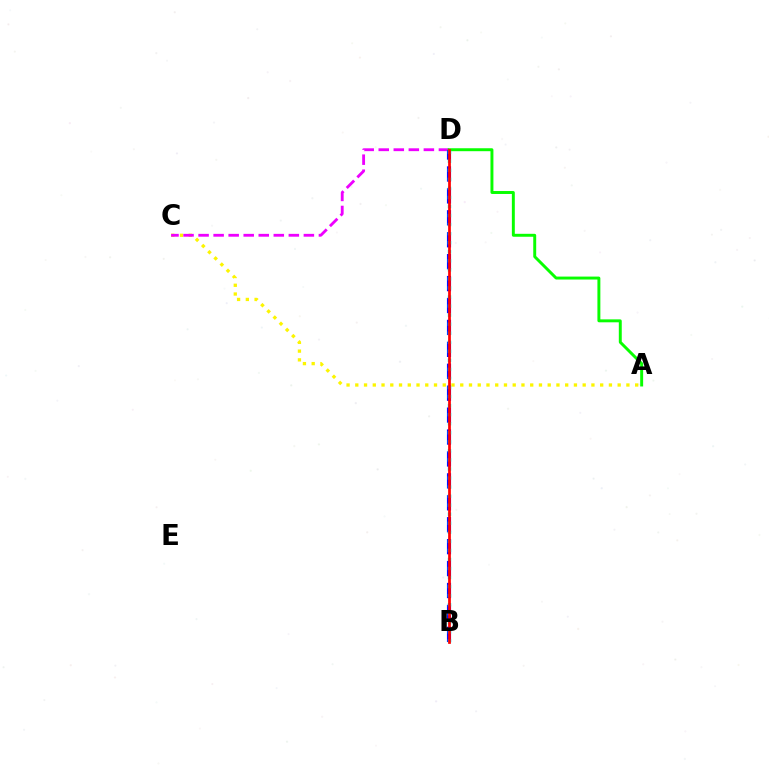{('A', 'C'): [{'color': '#fcf500', 'line_style': 'dotted', 'thickness': 2.38}], ('C', 'D'): [{'color': '#ee00ff', 'line_style': 'dashed', 'thickness': 2.04}], ('B', 'D'): [{'color': '#0010ff', 'line_style': 'dashed', 'thickness': 2.98}, {'color': '#00fff6', 'line_style': 'dotted', 'thickness': 2.46}, {'color': '#ff0000', 'line_style': 'solid', 'thickness': 1.96}], ('A', 'D'): [{'color': '#08ff00', 'line_style': 'solid', 'thickness': 2.12}]}